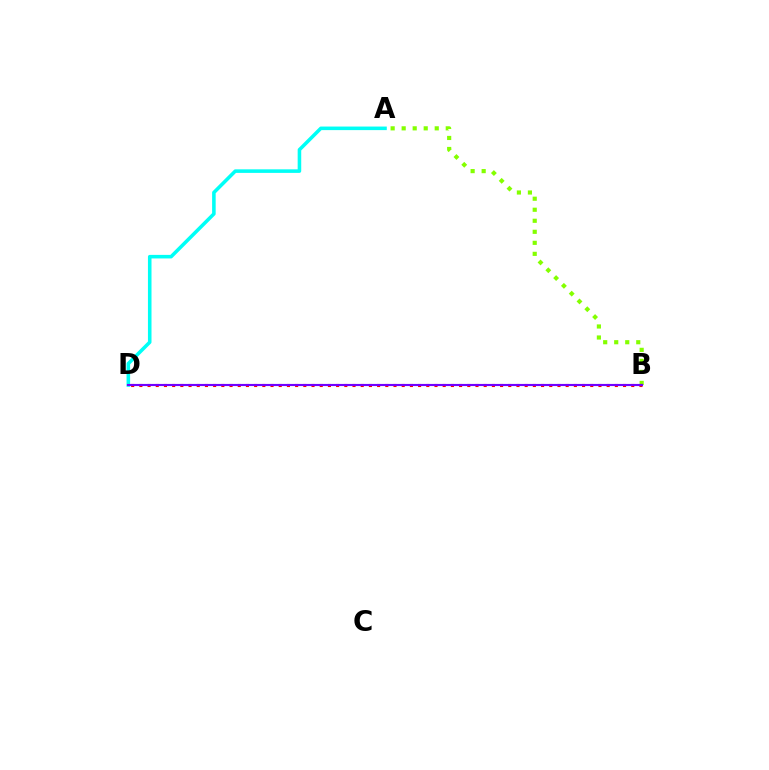{('A', 'B'): [{'color': '#84ff00', 'line_style': 'dotted', 'thickness': 3.0}], ('B', 'D'): [{'color': '#ff0000', 'line_style': 'dotted', 'thickness': 2.23}, {'color': '#7200ff', 'line_style': 'solid', 'thickness': 1.54}], ('A', 'D'): [{'color': '#00fff6', 'line_style': 'solid', 'thickness': 2.56}]}